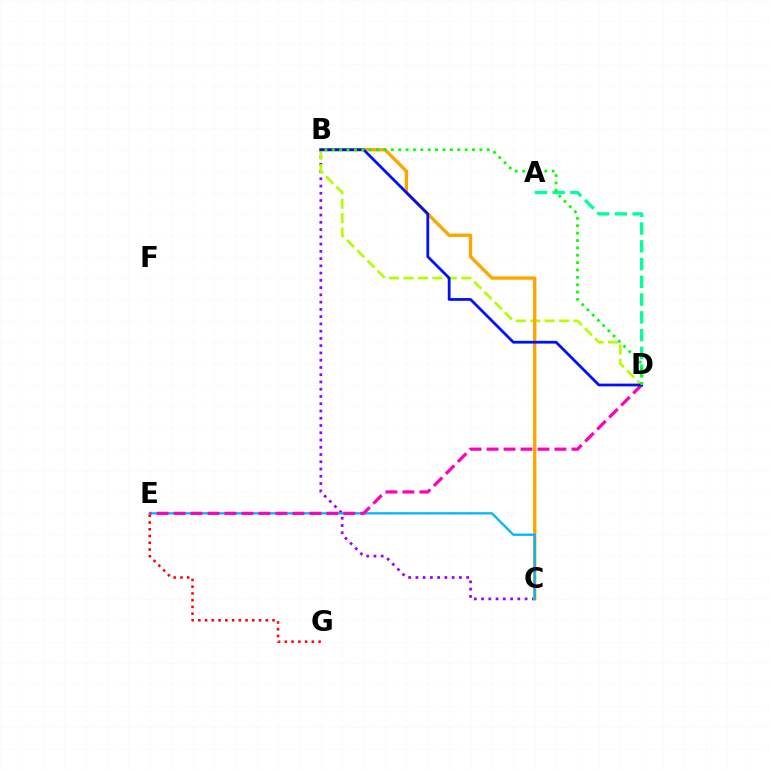{('B', 'C'): [{'color': '#9b00ff', 'line_style': 'dotted', 'thickness': 1.97}, {'color': '#ffa500', 'line_style': 'solid', 'thickness': 2.4}], ('B', 'D'): [{'color': '#b3ff00', 'line_style': 'dashed', 'thickness': 1.96}, {'color': '#0010ff', 'line_style': 'solid', 'thickness': 1.99}, {'color': '#08ff00', 'line_style': 'dotted', 'thickness': 2.0}], ('C', 'E'): [{'color': '#00b5ff', 'line_style': 'solid', 'thickness': 1.65}], ('D', 'E'): [{'color': '#ff00bd', 'line_style': 'dashed', 'thickness': 2.31}], ('E', 'G'): [{'color': '#ff0000', 'line_style': 'dotted', 'thickness': 1.83}], ('A', 'D'): [{'color': '#00ff9d', 'line_style': 'dashed', 'thickness': 2.41}]}